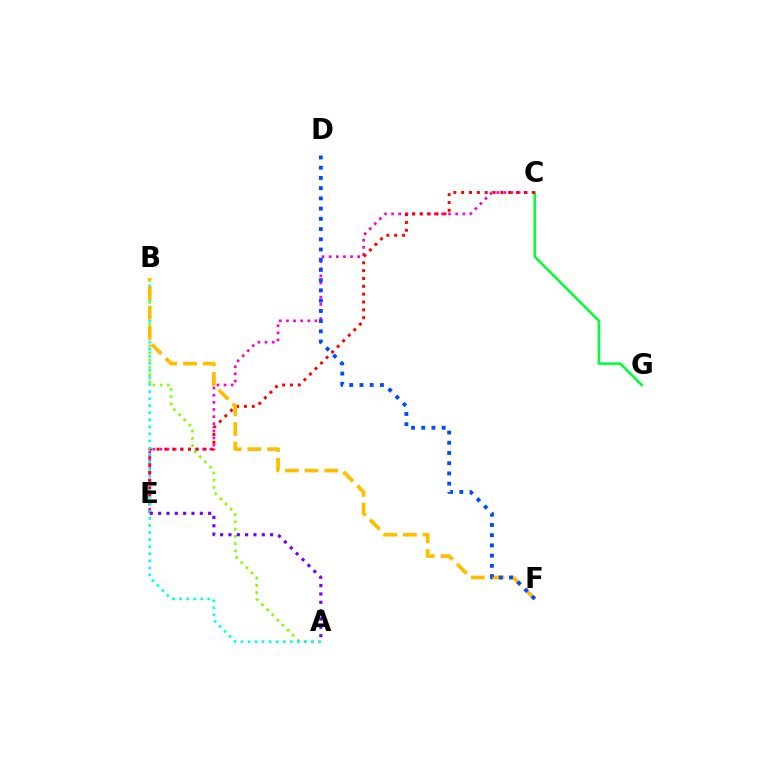{('A', 'B'): [{'color': '#84ff00', 'line_style': 'dotted', 'thickness': 1.96}, {'color': '#00fff6', 'line_style': 'dotted', 'thickness': 1.92}], ('C', 'G'): [{'color': '#00ff39', 'line_style': 'solid', 'thickness': 1.86}], ('C', 'E'): [{'color': '#ff00cf', 'line_style': 'dotted', 'thickness': 1.94}, {'color': '#ff0000', 'line_style': 'dotted', 'thickness': 2.13}], ('B', 'F'): [{'color': '#ffbd00', 'line_style': 'dashed', 'thickness': 2.67}], ('A', 'E'): [{'color': '#7200ff', 'line_style': 'dotted', 'thickness': 2.27}], ('D', 'F'): [{'color': '#004bff', 'line_style': 'dotted', 'thickness': 2.78}]}